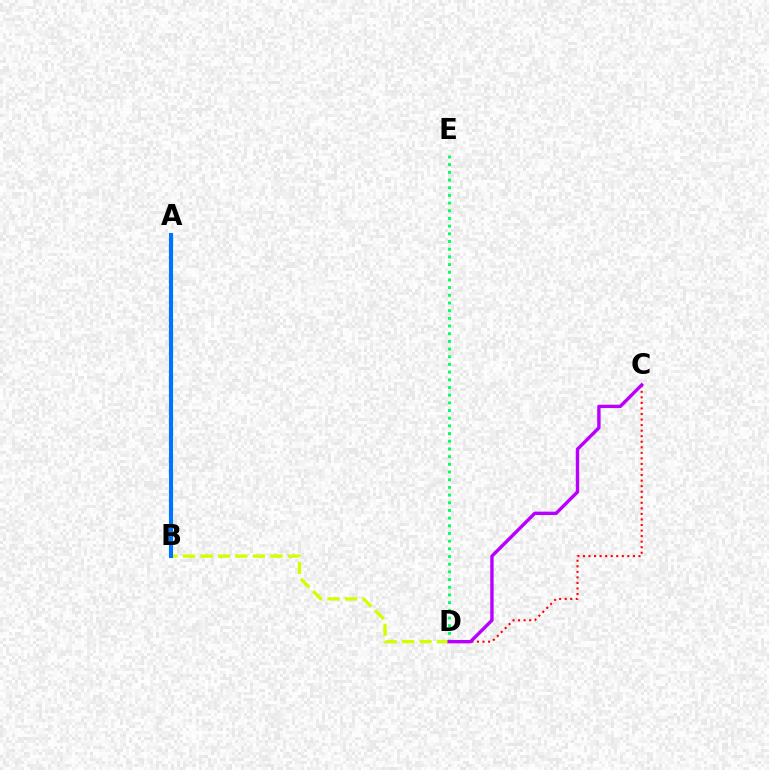{('D', 'E'): [{'color': '#00ff5c', 'line_style': 'dotted', 'thickness': 2.09}], ('B', 'D'): [{'color': '#d1ff00', 'line_style': 'dashed', 'thickness': 2.37}], ('C', 'D'): [{'color': '#ff0000', 'line_style': 'dotted', 'thickness': 1.51}, {'color': '#b900ff', 'line_style': 'solid', 'thickness': 2.45}], ('A', 'B'): [{'color': '#0074ff', 'line_style': 'solid', 'thickness': 2.98}]}